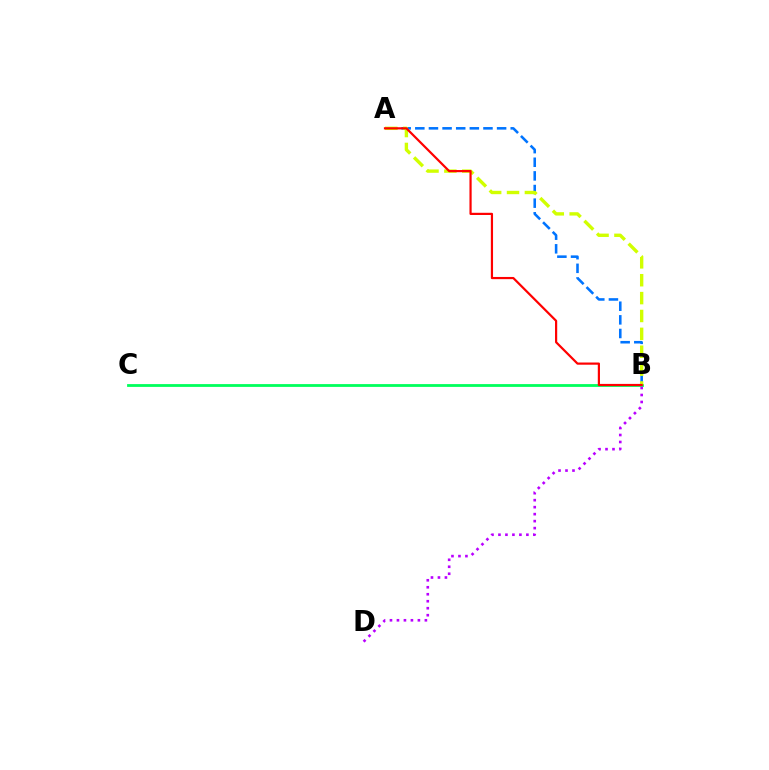{('A', 'B'): [{'color': '#0074ff', 'line_style': 'dashed', 'thickness': 1.85}, {'color': '#d1ff00', 'line_style': 'dashed', 'thickness': 2.43}, {'color': '#ff0000', 'line_style': 'solid', 'thickness': 1.58}], ('B', 'C'): [{'color': '#00ff5c', 'line_style': 'solid', 'thickness': 2.01}], ('B', 'D'): [{'color': '#b900ff', 'line_style': 'dotted', 'thickness': 1.9}]}